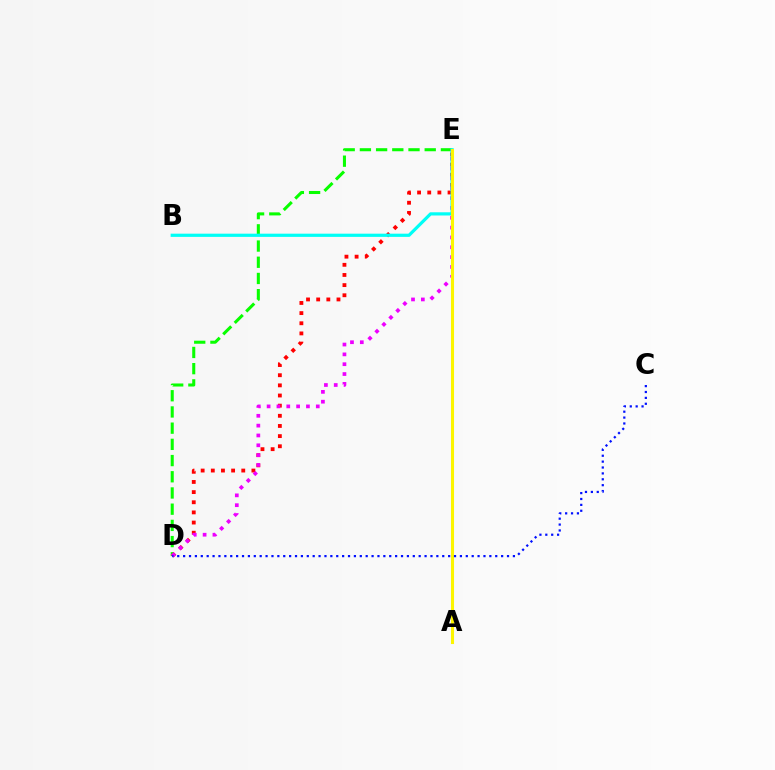{('D', 'E'): [{'color': '#08ff00', 'line_style': 'dashed', 'thickness': 2.2}, {'color': '#ff0000', 'line_style': 'dotted', 'thickness': 2.76}, {'color': '#ee00ff', 'line_style': 'dotted', 'thickness': 2.67}], ('B', 'E'): [{'color': '#00fff6', 'line_style': 'solid', 'thickness': 2.31}], ('A', 'E'): [{'color': '#fcf500', 'line_style': 'solid', 'thickness': 2.21}], ('C', 'D'): [{'color': '#0010ff', 'line_style': 'dotted', 'thickness': 1.6}]}